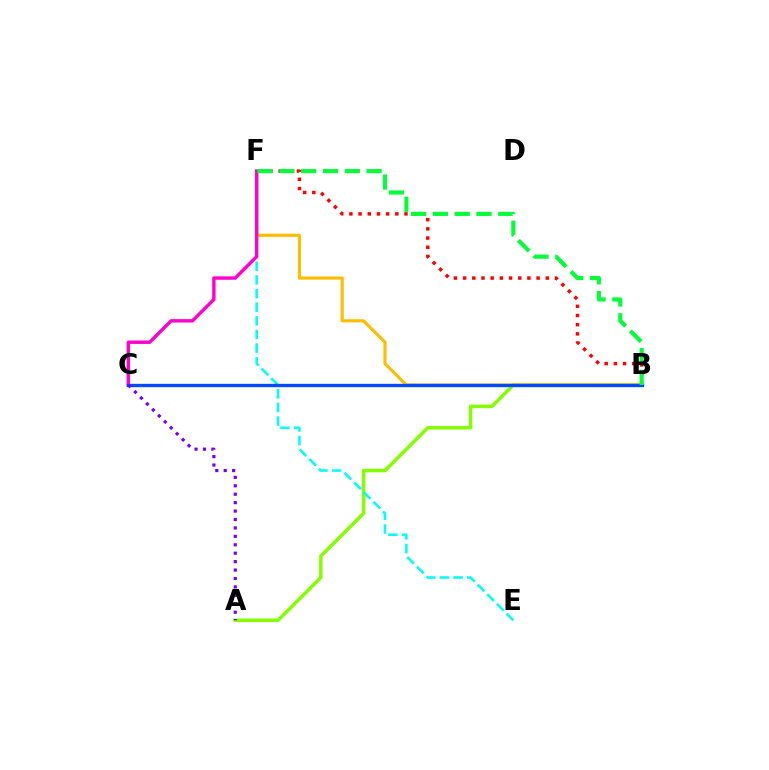{('B', 'F'): [{'color': '#ff0000', 'line_style': 'dotted', 'thickness': 2.5}, {'color': '#ffbd00', 'line_style': 'solid', 'thickness': 2.26}, {'color': '#00ff39', 'line_style': 'dashed', 'thickness': 2.96}], ('A', 'B'): [{'color': '#84ff00', 'line_style': 'solid', 'thickness': 2.53}], ('E', 'F'): [{'color': '#00fff6', 'line_style': 'dashed', 'thickness': 1.85}], ('C', 'F'): [{'color': '#ff00cf', 'line_style': 'solid', 'thickness': 2.46}], ('B', 'C'): [{'color': '#004bff', 'line_style': 'solid', 'thickness': 2.41}], ('A', 'C'): [{'color': '#7200ff', 'line_style': 'dotted', 'thickness': 2.29}]}